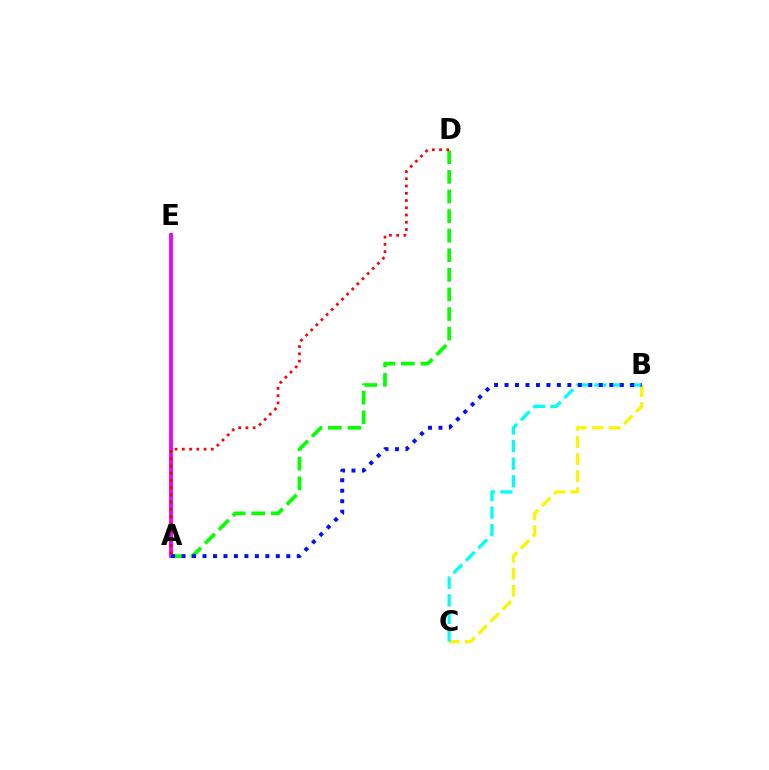{('A', 'E'): [{'color': '#ee00ff', 'line_style': 'solid', 'thickness': 2.77}], ('B', 'C'): [{'color': '#fcf500', 'line_style': 'dashed', 'thickness': 2.32}, {'color': '#00fff6', 'line_style': 'dashed', 'thickness': 2.39}], ('A', 'D'): [{'color': '#08ff00', 'line_style': 'dashed', 'thickness': 2.66}, {'color': '#ff0000', 'line_style': 'dotted', 'thickness': 1.97}], ('A', 'B'): [{'color': '#0010ff', 'line_style': 'dotted', 'thickness': 2.85}]}